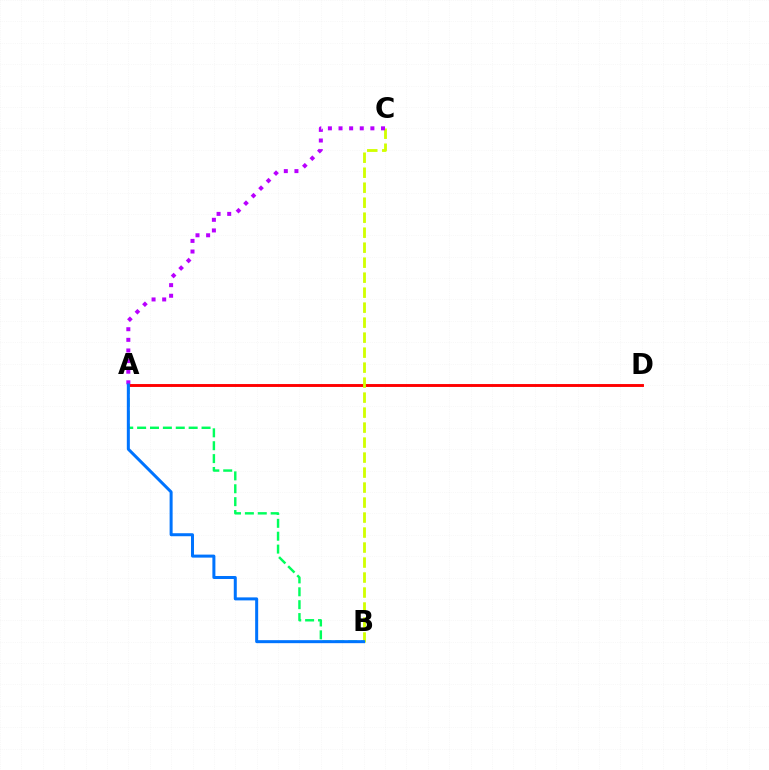{('A', 'D'): [{'color': '#ff0000', 'line_style': 'solid', 'thickness': 2.09}], ('B', 'C'): [{'color': '#d1ff00', 'line_style': 'dashed', 'thickness': 2.04}], ('A', 'C'): [{'color': '#b900ff', 'line_style': 'dotted', 'thickness': 2.89}], ('A', 'B'): [{'color': '#00ff5c', 'line_style': 'dashed', 'thickness': 1.75}, {'color': '#0074ff', 'line_style': 'solid', 'thickness': 2.17}]}